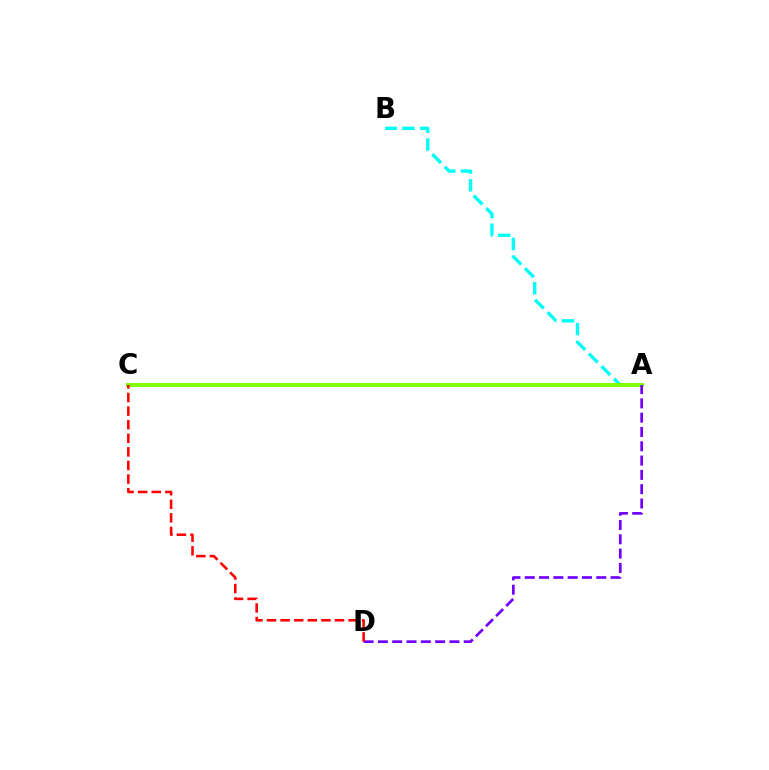{('A', 'B'): [{'color': '#00fff6', 'line_style': 'dashed', 'thickness': 2.41}], ('A', 'C'): [{'color': '#84ff00', 'line_style': 'solid', 'thickness': 2.87}], ('A', 'D'): [{'color': '#7200ff', 'line_style': 'dashed', 'thickness': 1.94}], ('C', 'D'): [{'color': '#ff0000', 'line_style': 'dashed', 'thickness': 1.85}]}